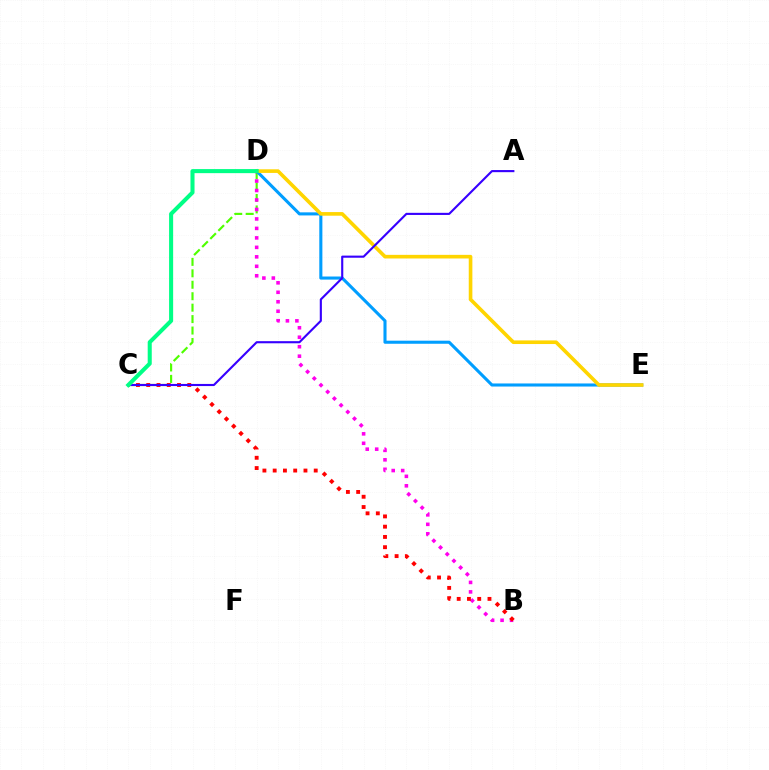{('C', 'D'): [{'color': '#4fff00', 'line_style': 'dashed', 'thickness': 1.55}, {'color': '#00ff86', 'line_style': 'solid', 'thickness': 2.92}], ('B', 'D'): [{'color': '#ff00ed', 'line_style': 'dotted', 'thickness': 2.57}], ('B', 'C'): [{'color': '#ff0000', 'line_style': 'dotted', 'thickness': 2.79}], ('D', 'E'): [{'color': '#009eff', 'line_style': 'solid', 'thickness': 2.22}, {'color': '#ffd500', 'line_style': 'solid', 'thickness': 2.61}], ('A', 'C'): [{'color': '#3700ff', 'line_style': 'solid', 'thickness': 1.53}]}